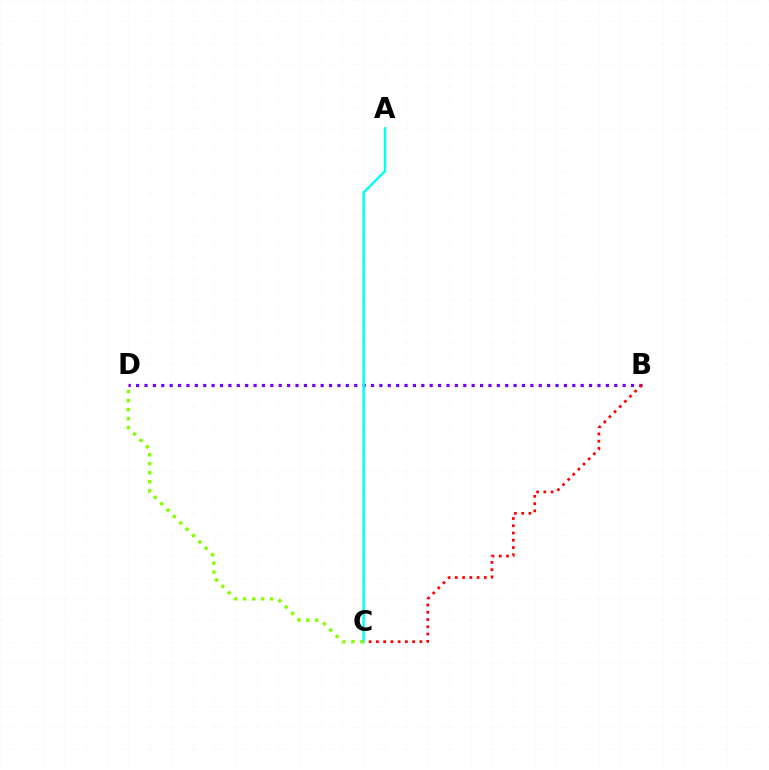{('B', 'D'): [{'color': '#7200ff', 'line_style': 'dotted', 'thickness': 2.28}], ('B', 'C'): [{'color': '#ff0000', 'line_style': 'dotted', 'thickness': 1.97}], ('A', 'C'): [{'color': '#00fff6', 'line_style': 'solid', 'thickness': 1.75}], ('C', 'D'): [{'color': '#84ff00', 'line_style': 'dotted', 'thickness': 2.44}]}